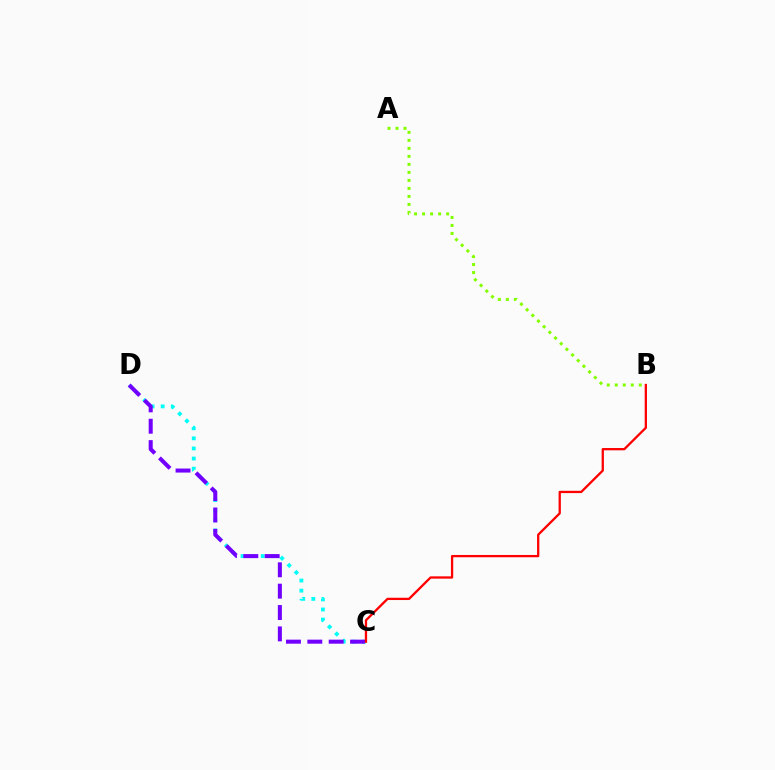{('C', 'D'): [{'color': '#00fff6', 'line_style': 'dotted', 'thickness': 2.74}, {'color': '#7200ff', 'line_style': 'dashed', 'thickness': 2.9}], ('A', 'B'): [{'color': '#84ff00', 'line_style': 'dotted', 'thickness': 2.18}], ('B', 'C'): [{'color': '#ff0000', 'line_style': 'solid', 'thickness': 1.65}]}